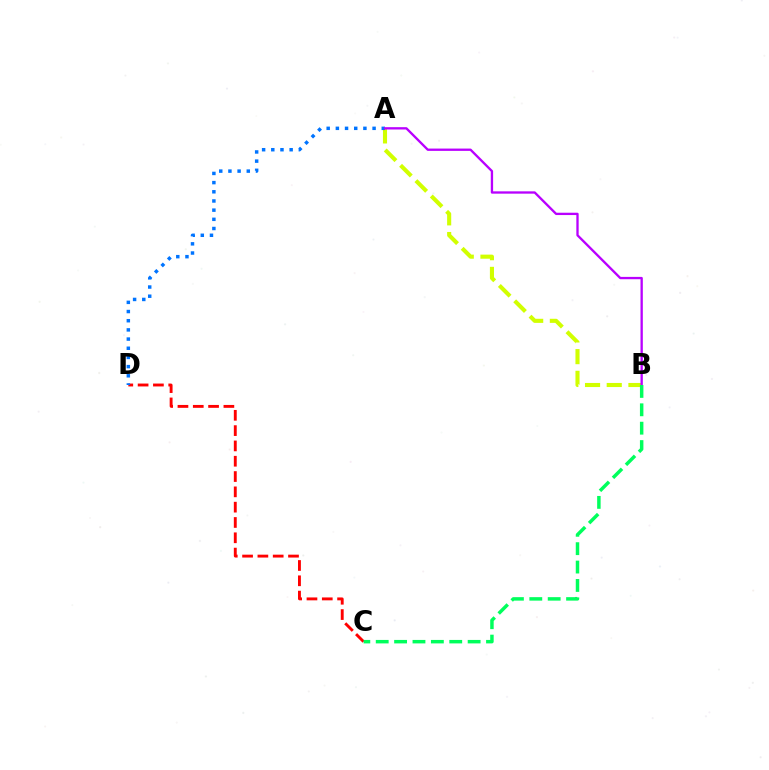{('C', 'D'): [{'color': '#ff0000', 'line_style': 'dashed', 'thickness': 2.08}], ('A', 'B'): [{'color': '#d1ff00', 'line_style': 'dashed', 'thickness': 2.95}, {'color': '#b900ff', 'line_style': 'solid', 'thickness': 1.67}], ('A', 'D'): [{'color': '#0074ff', 'line_style': 'dotted', 'thickness': 2.49}], ('B', 'C'): [{'color': '#00ff5c', 'line_style': 'dashed', 'thickness': 2.5}]}